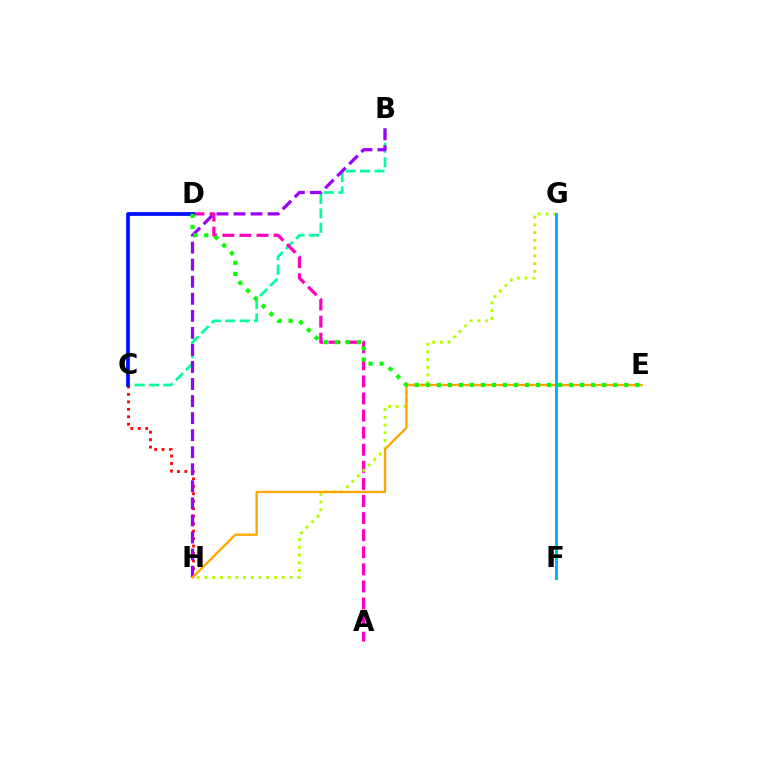{('B', 'C'): [{'color': '#00ff9d', 'line_style': 'dashed', 'thickness': 1.96}], ('C', 'H'): [{'color': '#ff0000', 'line_style': 'dotted', 'thickness': 2.03}], ('A', 'D'): [{'color': '#ff00bd', 'line_style': 'dashed', 'thickness': 2.32}], ('B', 'H'): [{'color': '#9b00ff', 'line_style': 'dashed', 'thickness': 2.32}], ('G', 'H'): [{'color': '#b3ff00', 'line_style': 'dotted', 'thickness': 2.1}], ('E', 'H'): [{'color': '#ffa500', 'line_style': 'solid', 'thickness': 1.66}], ('C', 'D'): [{'color': '#0010ff', 'line_style': 'solid', 'thickness': 2.71}], ('F', 'G'): [{'color': '#00b5ff', 'line_style': 'solid', 'thickness': 2.11}], ('D', 'E'): [{'color': '#08ff00', 'line_style': 'dotted', 'thickness': 2.99}]}